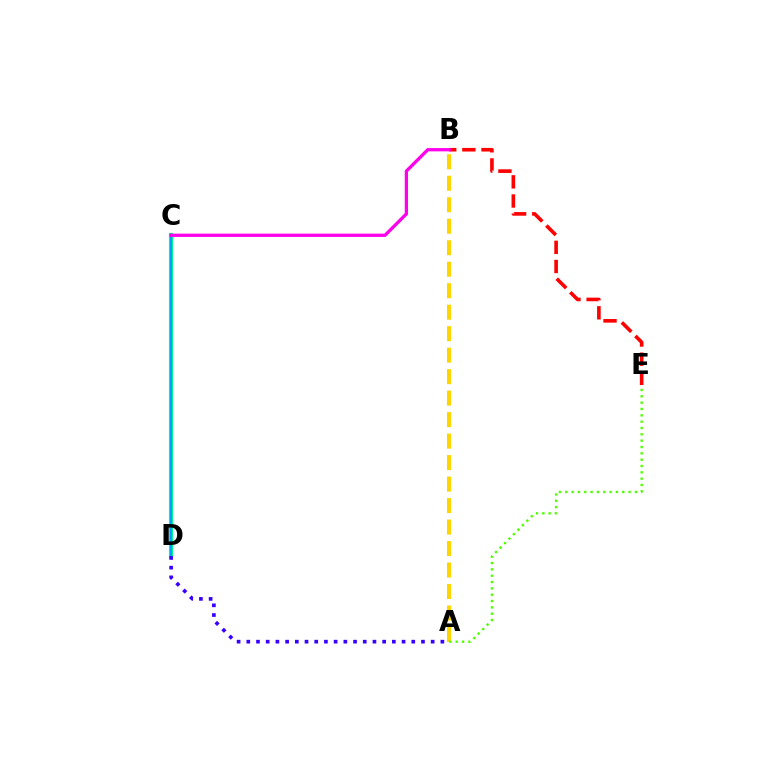{('A', 'B'): [{'color': '#ffd500', 'line_style': 'dashed', 'thickness': 2.92}], ('A', 'E'): [{'color': '#4fff00', 'line_style': 'dotted', 'thickness': 1.72}], ('B', 'E'): [{'color': '#ff0000', 'line_style': 'dashed', 'thickness': 2.6}], ('C', 'D'): [{'color': '#00ff86', 'line_style': 'solid', 'thickness': 3.0}, {'color': '#009eff', 'line_style': 'solid', 'thickness': 1.52}], ('A', 'D'): [{'color': '#3700ff', 'line_style': 'dotted', 'thickness': 2.64}], ('B', 'C'): [{'color': '#ff00ed', 'line_style': 'solid', 'thickness': 2.36}]}